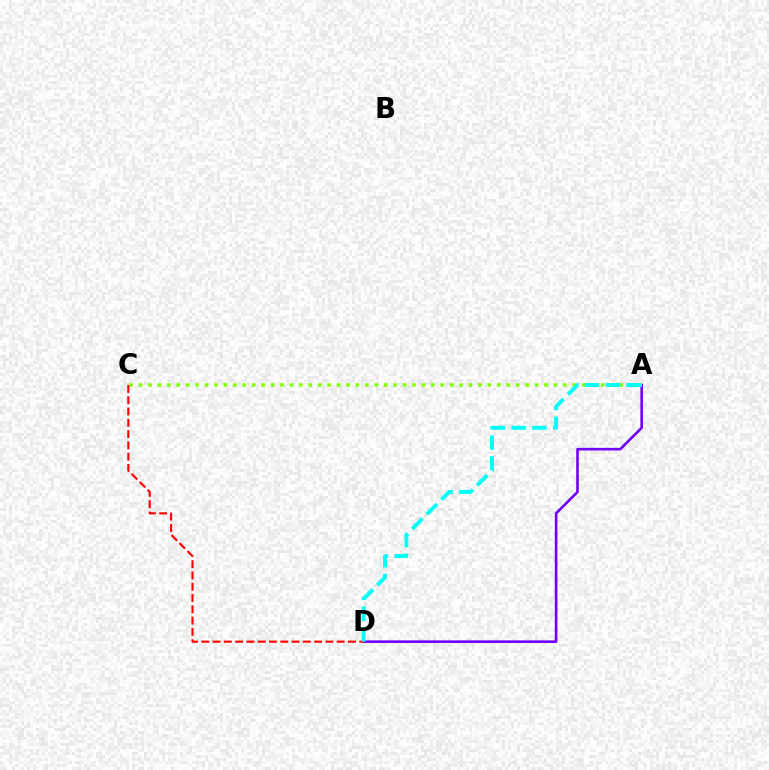{('A', 'D'): [{'color': '#7200ff', 'line_style': 'solid', 'thickness': 1.88}, {'color': '#00fff6', 'line_style': 'dashed', 'thickness': 2.82}], ('A', 'C'): [{'color': '#84ff00', 'line_style': 'dotted', 'thickness': 2.56}], ('C', 'D'): [{'color': '#ff0000', 'line_style': 'dashed', 'thickness': 1.53}]}